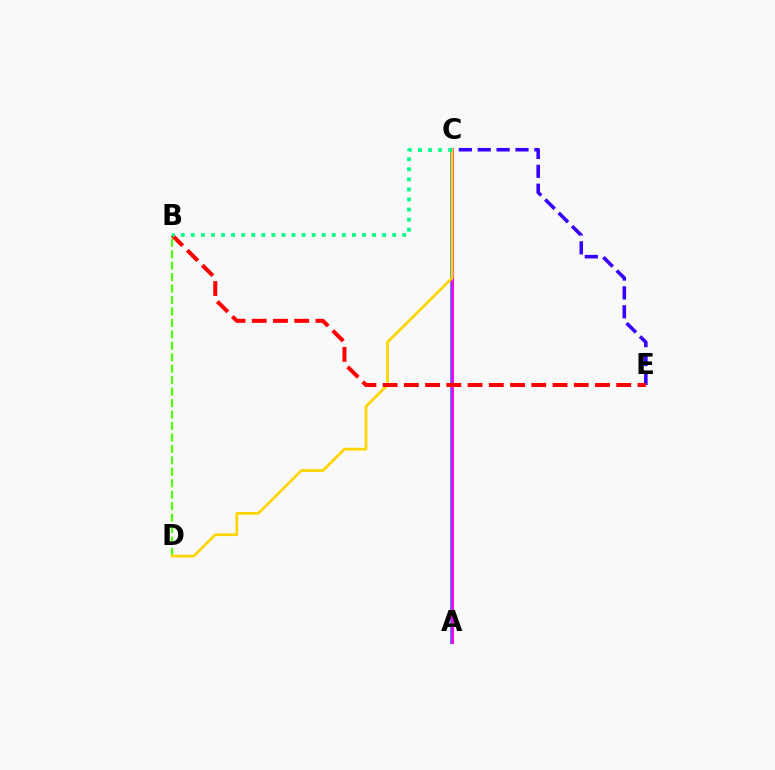{('A', 'C'): [{'color': '#009eff', 'line_style': 'solid', 'thickness': 2.77}, {'color': '#ff00ed', 'line_style': 'solid', 'thickness': 2.2}], ('C', 'E'): [{'color': '#3700ff', 'line_style': 'dashed', 'thickness': 2.57}], ('B', 'D'): [{'color': '#4fff00', 'line_style': 'dashed', 'thickness': 1.56}], ('C', 'D'): [{'color': '#ffd500', 'line_style': 'solid', 'thickness': 1.98}], ('B', 'E'): [{'color': '#ff0000', 'line_style': 'dashed', 'thickness': 2.89}], ('B', 'C'): [{'color': '#00ff86', 'line_style': 'dotted', 'thickness': 2.74}]}